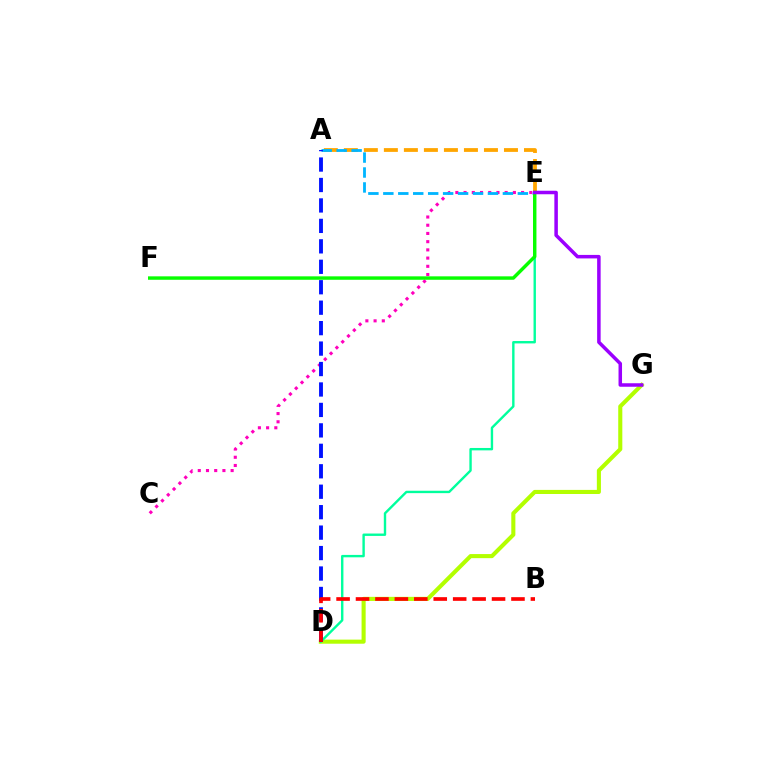{('D', 'G'): [{'color': '#b3ff00', 'line_style': 'solid', 'thickness': 2.94}], ('D', 'E'): [{'color': '#00ff9d', 'line_style': 'solid', 'thickness': 1.72}], ('C', 'E'): [{'color': '#ff00bd', 'line_style': 'dotted', 'thickness': 2.23}], ('A', 'E'): [{'color': '#ffa500', 'line_style': 'dashed', 'thickness': 2.72}, {'color': '#00b5ff', 'line_style': 'dashed', 'thickness': 2.03}], ('A', 'D'): [{'color': '#0010ff', 'line_style': 'dashed', 'thickness': 2.78}], ('E', 'F'): [{'color': '#08ff00', 'line_style': 'solid', 'thickness': 2.47}], ('B', 'D'): [{'color': '#ff0000', 'line_style': 'dashed', 'thickness': 2.64}], ('E', 'G'): [{'color': '#9b00ff', 'line_style': 'solid', 'thickness': 2.53}]}